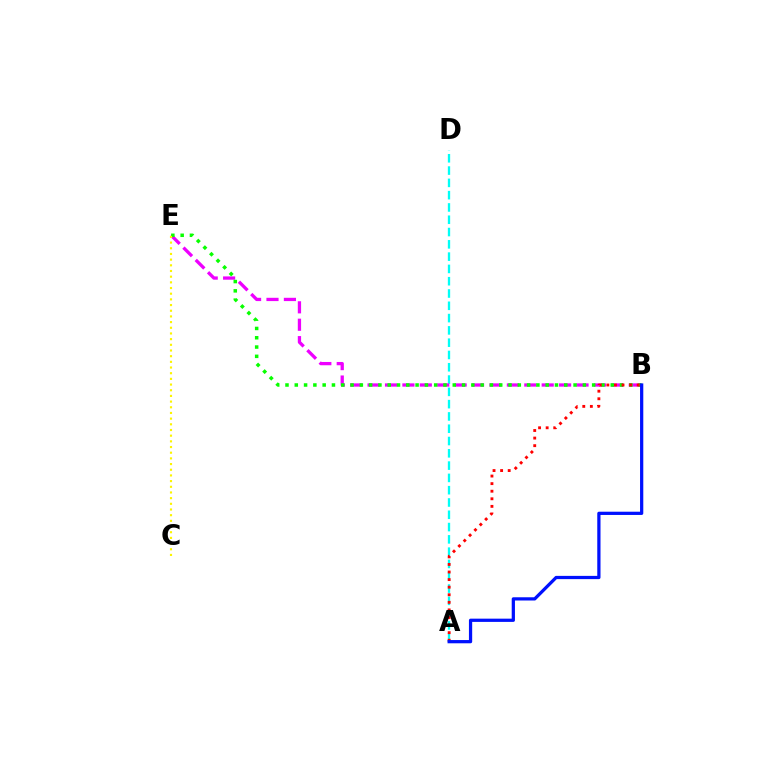{('A', 'D'): [{'color': '#00fff6', 'line_style': 'dashed', 'thickness': 1.67}], ('B', 'E'): [{'color': '#ee00ff', 'line_style': 'dashed', 'thickness': 2.37}, {'color': '#08ff00', 'line_style': 'dotted', 'thickness': 2.52}], ('C', 'E'): [{'color': '#fcf500', 'line_style': 'dotted', 'thickness': 1.54}], ('A', 'B'): [{'color': '#ff0000', 'line_style': 'dotted', 'thickness': 2.06}, {'color': '#0010ff', 'line_style': 'solid', 'thickness': 2.33}]}